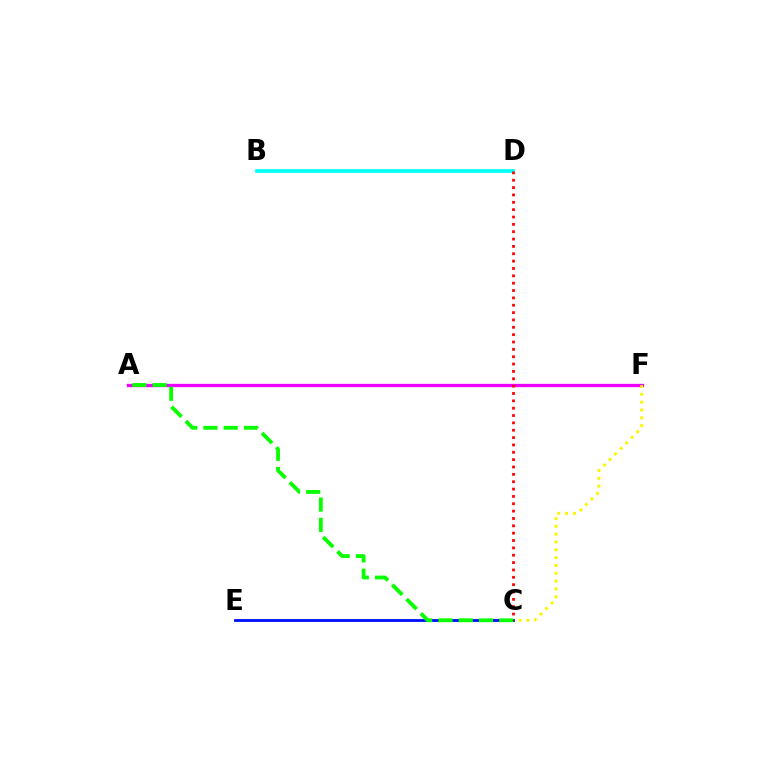{('A', 'F'): [{'color': '#ee00ff', 'line_style': 'solid', 'thickness': 2.39}], ('B', 'D'): [{'color': '#00fff6', 'line_style': 'solid', 'thickness': 2.69}], ('C', 'F'): [{'color': '#fcf500', 'line_style': 'dotted', 'thickness': 2.13}], ('C', 'E'): [{'color': '#0010ff', 'line_style': 'solid', 'thickness': 2.04}], ('A', 'C'): [{'color': '#08ff00', 'line_style': 'dashed', 'thickness': 2.75}], ('C', 'D'): [{'color': '#ff0000', 'line_style': 'dotted', 'thickness': 2.0}]}